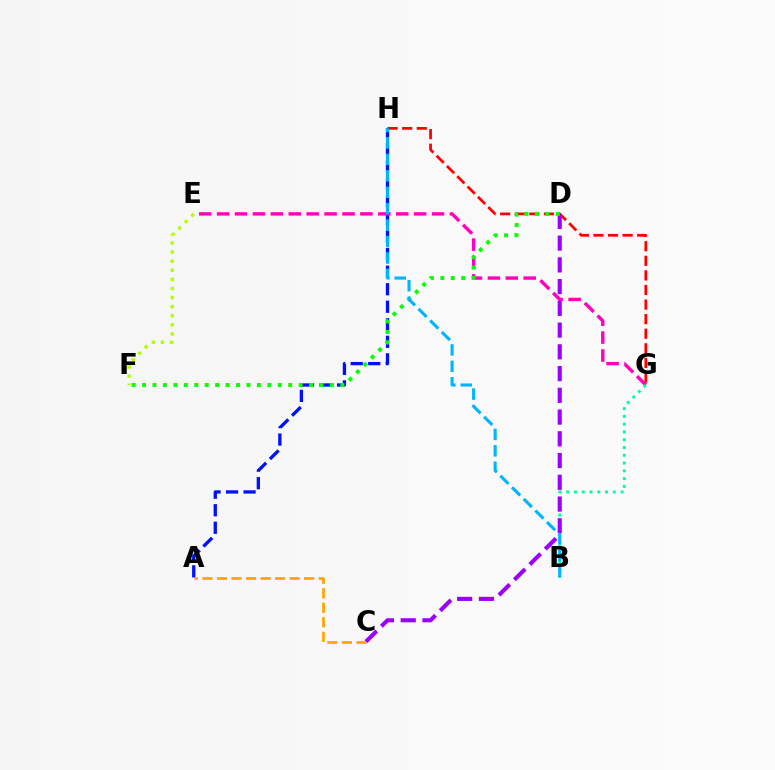{('A', 'H'): [{'color': '#0010ff', 'line_style': 'dashed', 'thickness': 2.38}], ('E', 'G'): [{'color': '#ff00bd', 'line_style': 'dashed', 'thickness': 2.43}], ('A', 'C'): [{'color': '#ffa500', 'line_style': 'dashed', 'thickness': 1.97}], ('G', 'H'): [{'color': '#ff0000', 'line_style': 'dashed', 'thickness': 1.98}], ('E', 'F'): [{'color': '#b3ff00', 'line_style': 'dotted', 'thickness': 2.47}], ('B', 'G'): [{'color': '#00ff9d', 'line_style': 'dotted', 'thickness': 2.11}], ('C', 'D'): [{'color': '#9b00ff', 'line_style': 'dashed', 'thickness': 2.95}], ('D', 'F'): [{'color': '#08ff00', 'line_style': 'dotted', 'thickness': 2.84}], ('B', 'H'): [{'color': '#00b5ff', 'line_style': 'dashed', 'thickness': 2.23}]}